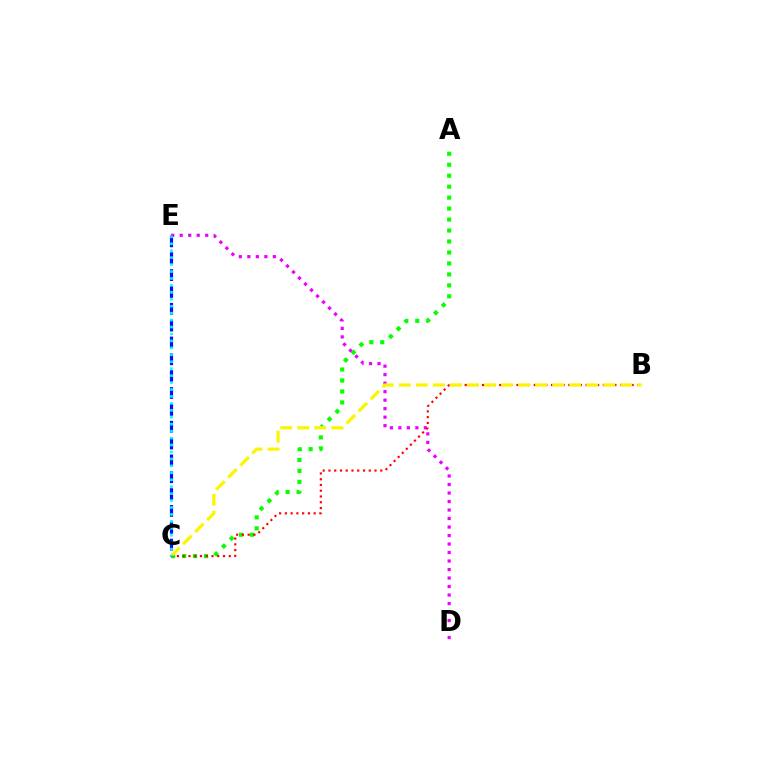{('A', 'C'): [{'color': '#08ff00', 'line_style': 'dotted', 'thickness': 2.98}], ('D', 'E'): [{'color': '#ee00ff', 'line_style': 'dotted', 'thickness': 2.31}], ('B', 'C'): [{'color': '#ff0000', 'line_style': 'dotted', 'thickness': 1.56}, {'color': '#fcf500', 'line_style': 'dashed', 'thickness': 2.31}], ('C', 'E'): [{'color': '#0010ff', 'line_style': 'dashed', 'thickness': 2.29}, {'color': '#00fff6', 'line_style': 'dotted', 'thickness': 1.89}]}